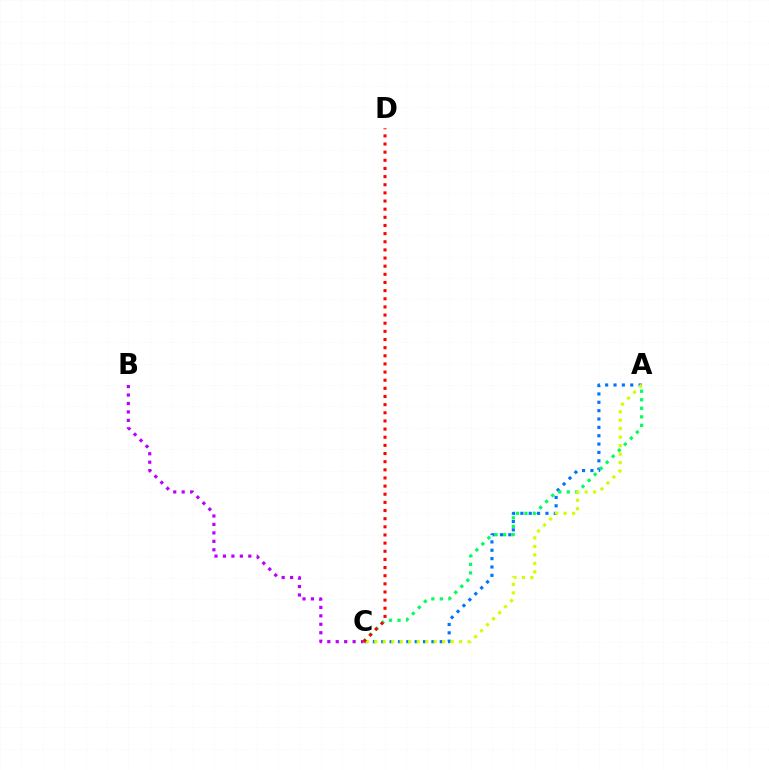{('A', 'C'): [{'color': '#0074ff', 'line_style': 'dotted', 'thickness': 2.27}, {'color': '#00ff5c', 'line_style': 'dotted', 'thickness': 2.32}, {'color': '#d1ff00', 'line_style': 'dotted', 'thickness': 2.31}], ('B', 'C'): [{'color': '#b900ff', 'line_style': 'dotted', 'thickness': 2.29}], ('C', 'D'): [{'color': '#ff0000', 'line_style': 'dotted', 'thickness': 2.21}]}